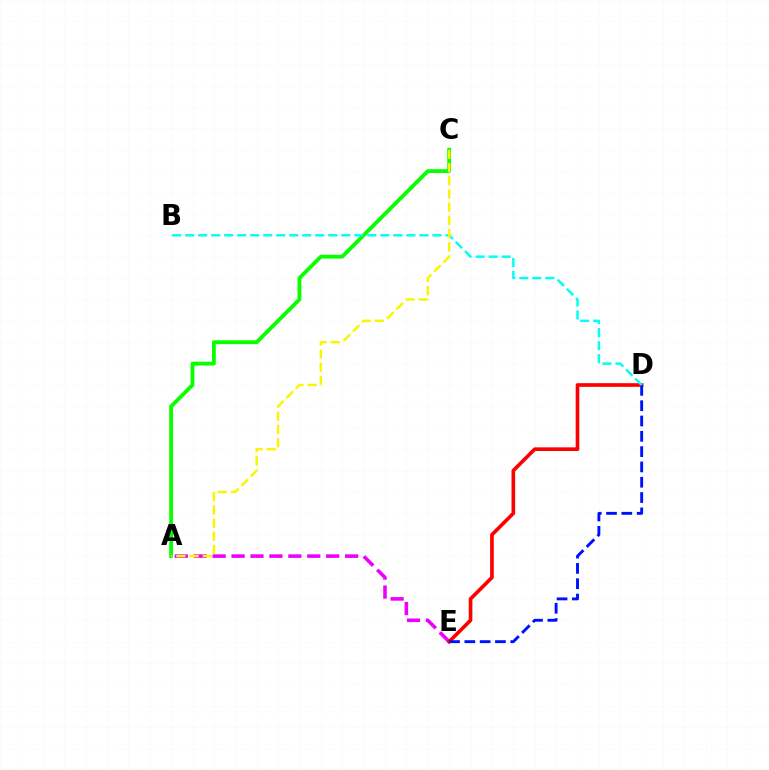{('A', 'E'): [{'color': '#ee00ff', 'line_style': 'dashed', 'thickness': 2.57}], ('D', 'E'): [{'color': '#ff0000', 'line_style': 'solid', 'thickness': 2.63}, {'color': '#0010ff', 'line_style': 'dashed', 'thickness': 2.08}], ('A', 'C'): [{'color': '#08ff00', 'line_style': 'solid', 'thickness': 2.75}, {'color': '#fcf500', 'line_style': 'dashed', 'thickness': 1.79}], ('B', 'D'): [{'color': '#00fff6', 'line_style': 'dashed', 'thickness': 1.77}]}